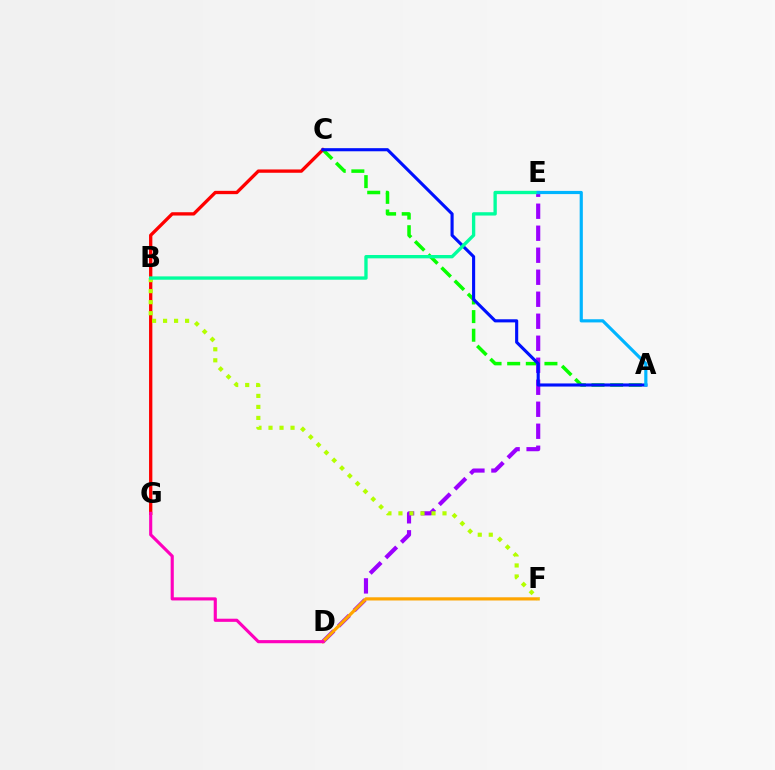{('A', 'C'): [{'color': '#08ff00', 'line_style': 'dashed', 'thickness': 2.53}, {'color': '#0010ff', 'line_style': 'solid', 'thickness': 2.24}], ('D', 'E'): [{'color': '#9b00ff', 'line_style': 'dashed', 'thickness': 2.99}], ('D', 'F'): [{'color': '#ffa500', 'line_style': 'solid', 'thickness': 2.3}], ('C', 'G'): [{'color': '#ff0000', 'line_style': 'solid', 'thickness': 2.38}], ('D', 'G'): [{'color': '#ff00bd', 'line_style': 'solid', 'thickness': 2.25}], ('B', 'F'): [{'color': '#b3ff00', 'line_style': 'dotted', 'thickness': 2.99}], ('B', 'E'): [{'color': '#00ff9d', 'line_style': 'solid', 'thickness': 2.4}], ('A', 'E'): [{'color': '#00b5ff', 'line_style': 'solid', 'thickness': 2.28}]}